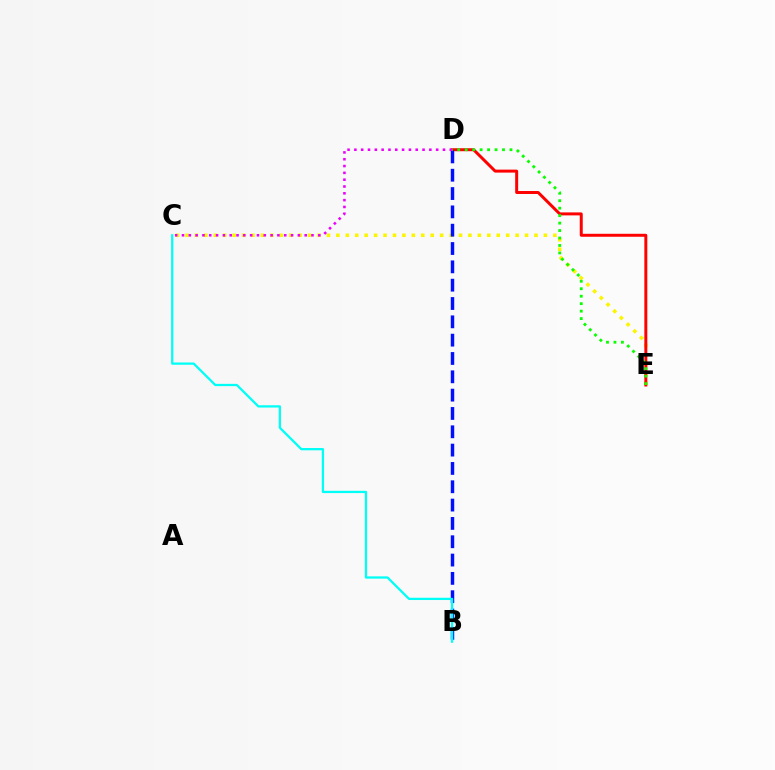{('C', 'E'): [{'color': '#fcf500', 'line_style': 'dotted', 'thickness': 2.56}], ('D', 'E'): [{'color': '#ff0000', 'line_style': 'solid', 'thickness': 2.14}, {'color': '#08ff00', 'line_style': 'dotted', 'thickness': 2.03}], ('B', 'D'): [{'color': '#0010ff', 'line_style': 'dashed', 'thickness': 2.49}], ('C', 'D'): [{'color': '#ee00ff', 'line_style': 'dotted', 'thickness': 1.85}], ('B', 'C'): [{'color': '#00fff6', 'line_style': 'solid', 'thickness': 1.64}]}